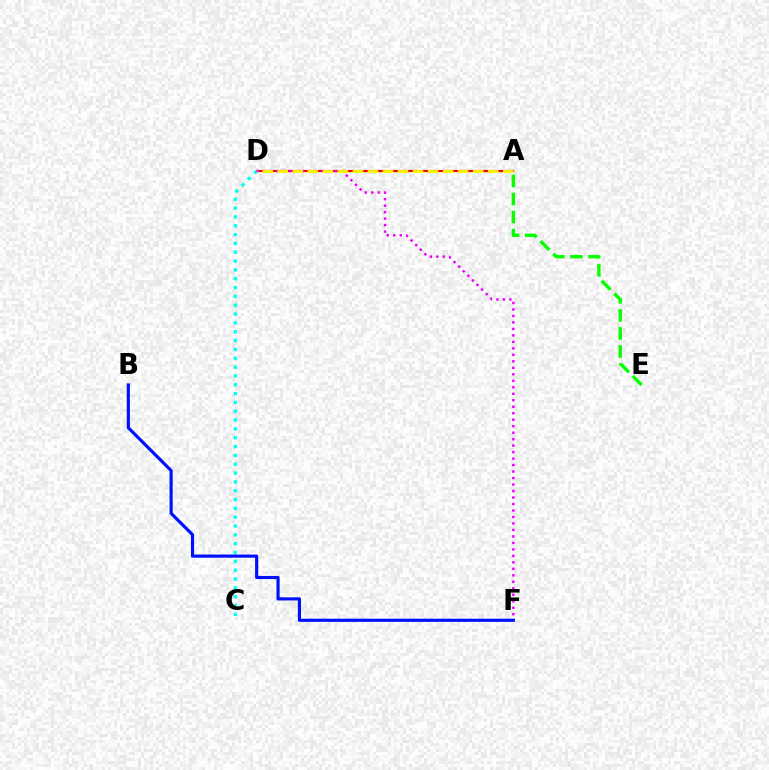{('A', 'D'): [{'color': '#ff0000', 'line_style': 'solid', 'thickness': 1.53}, {'color': '#fcf500', 'line_style': 'dashed', 'thickness': 2.04}], ('C', 'D'): [{'color': '#00fff6', 'line_style': 'dotted', 'thickness': 2.4}], ('D', 'F'): [{'color': '#ee00ff', 'line_style': 'dotted', 'thickness': 1.76}], ('B', 'F'): [{'color': '#0010ff', 'line_style': 'solid', 'thickness': 2.27}], ('A', 'E'): [{'color': '#08ff00', 'line_style': 'dashed', 'thickness': 2.45}]}